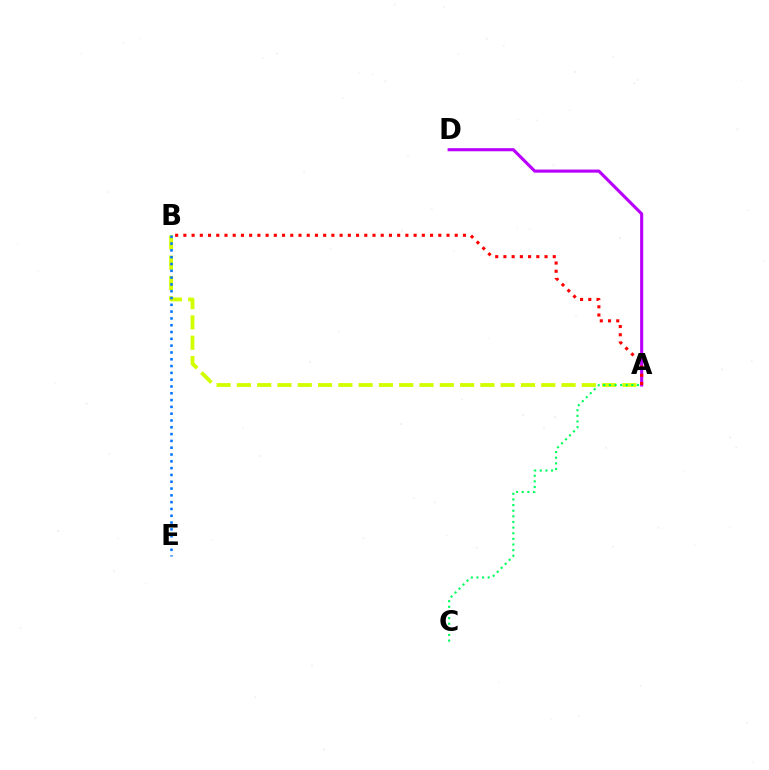{('A', 'B'): [{'color': '#d1ff00', 'line_style': 'dashed', 'thickness': 2.76}, {'color': '#ff0000', 'line_style': 'dotted', 'thickness': 2.23}], ('A', 'C'): [{'color': '#00ff5c', 'line_style': 'dotted', 'thickness': 1.53}], ('A', 'D'): [{'color': '#b900ff', 'line_style': 'solid', 'thickness': 2.24}], ('B', 'E'): [{'color': '#0074ff', 'line_style': 'dotted', 'thickness': 1.85}]}